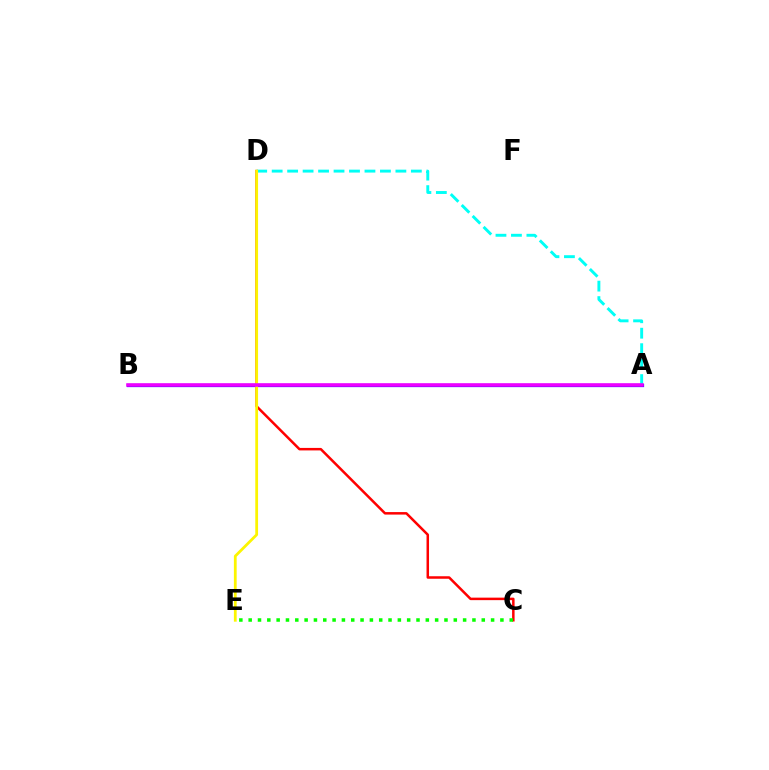{('C', 'D'): [{'color': '#ff0000', 'line_style': 'solid', 'thickness': 1.8}], ('A', 'B'): [{'color': '#0010ff', 'line_style': 'solid', 'thickness': 2.32}, {'color': '#ee00ff', 'line_style': 'solid', 'thickness': 2.56}], ('A', 'D'): [{'color': '#00fff6', 'line_style': 'dashed', 'thickness': 2.1}], ('C', 'E'): [{'color': '#08ff00', 'line_style': 'dotted', 'thickness': 2.53}], ('D', 'E'): [{'color': '#fcf500', 'line_style': 'solid', 'thickness': 2.0}]}